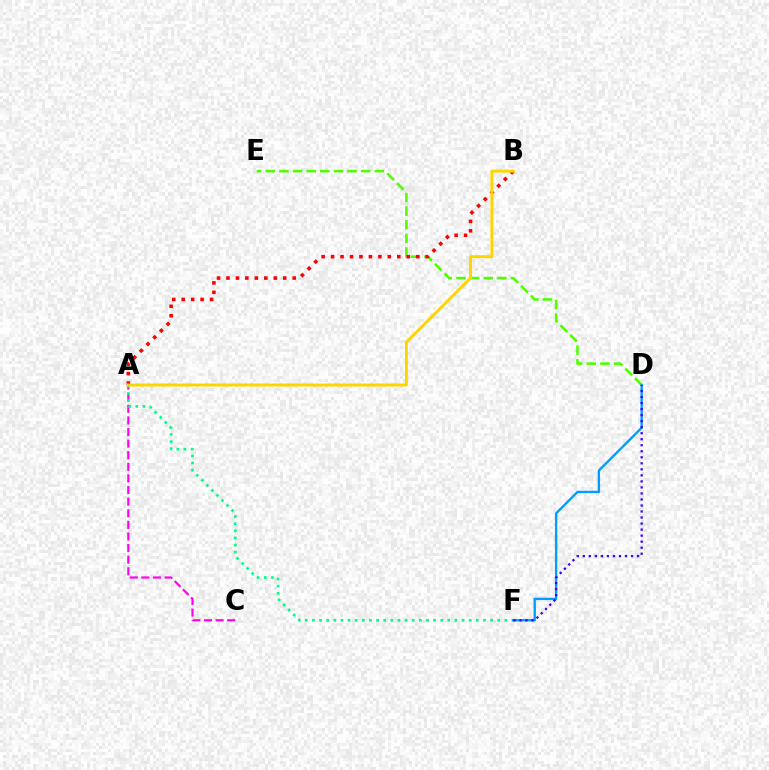{('D', 'E'): [{'color': '#4fff00', 'line_style': 'dashed', 'thickness': 1.85}], ('A', 'B'): [{'color': '#ff0000', 'line_style': 'dotted', 'thickness': 2.57}, {'color': '#ffd500', 'line_style': 'solid', 'thickness': 2.12}], ('A', 'C'): [{'color': '#ff00ed', 'line_style': 'dashed', 'thickness': 1.58}], ('A', 'F'): [{'color': '#00ff86', 'line_style': 'dotted', 'thickness': 1.94}], ('D', 'F'): [{'color': '#009eff', 'line_style': 'solid', 'thickness': 1.69}, {'color': '#3700ff', 'line_style': 'dotted', 'thickness': 1.64}]}